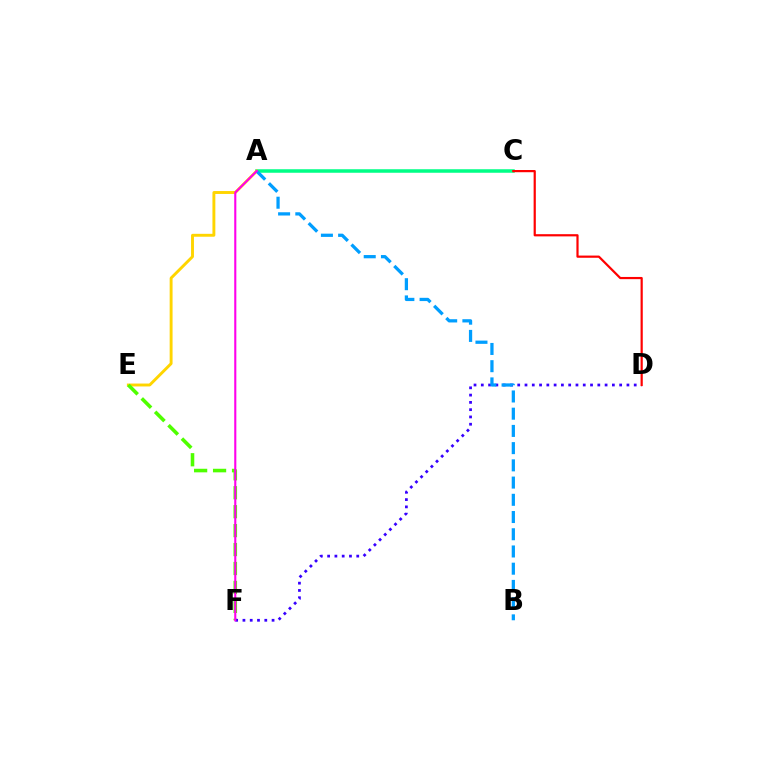{('A', 'C'): [{'color': '#00ff86', 'line_style': 'solid', 'thickness': 2.53}], ('A', 'E'): [{'color': '#ffd500', 'line_style': 'solid', 'thickness': 2.09}], ('E', 'F'): [{'color': '#4fff00', 'line_style': 'dashed', 'thickness': 2.57}], ('D', 'F'): [{'color': '#3700ff', 'line_style': 'dotted', 'thickness': 1.98}], ('A', 'B'): [{'color': '#009eff', 'line_style': 'dashed', 'thickness': 2.34}], ('C', 'D'): [{'color': '#ff0000', 'line_style': 'solid', 'thickness': 1.59}], ('A', 'F'): [{'color': '#ff00ed', 'line_style': 'solid', 'thickness': 1.52}]}